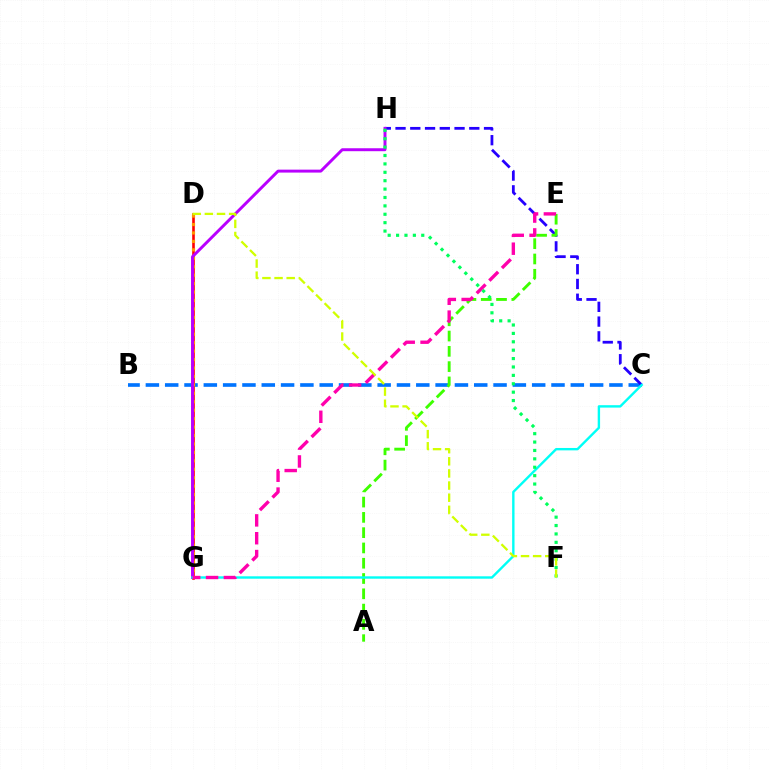{('B', 'C'): [{'color': '#0074ff', 'line_style': 'dashed', 'thickness': 2.62}], ('C', 'H'): [{'color': '#2500ff', 'line_style': 'dashed', 'thickness': 2.0}], ('D', 'G'): [{'color': '#ff0000', 'line_style': 'solid', 'thickness': 1.88}, {'color': '#ff9400', 'line_style': 'dotted', 'thickness': 2.29}], ('A', 'E'): [{'color': '#3dff00', 'line_style': 'dashed', 'thickness': 2.08}], ('G', 'H'): [{'color': '#b900ff', 'line_style': 'solid', 'thickness': 2.12}], ('C', 'G'): [{'color': '#00fff6', 'line_style': 'solid', 'thickness': 1.72}], ('E', 'G'): [{'color': '#ff00ac', 'line_style': 'dashed', 'thickness': 2.42}], ('F', 'H'): [{'color': '#00ff5c', 'line_style': 'dotted', 'thickness': 2.28}], ('D', 'F'): [{'color': '#d1ff00', 'line_style': 'dashed', 'thickness': 1.65}]}